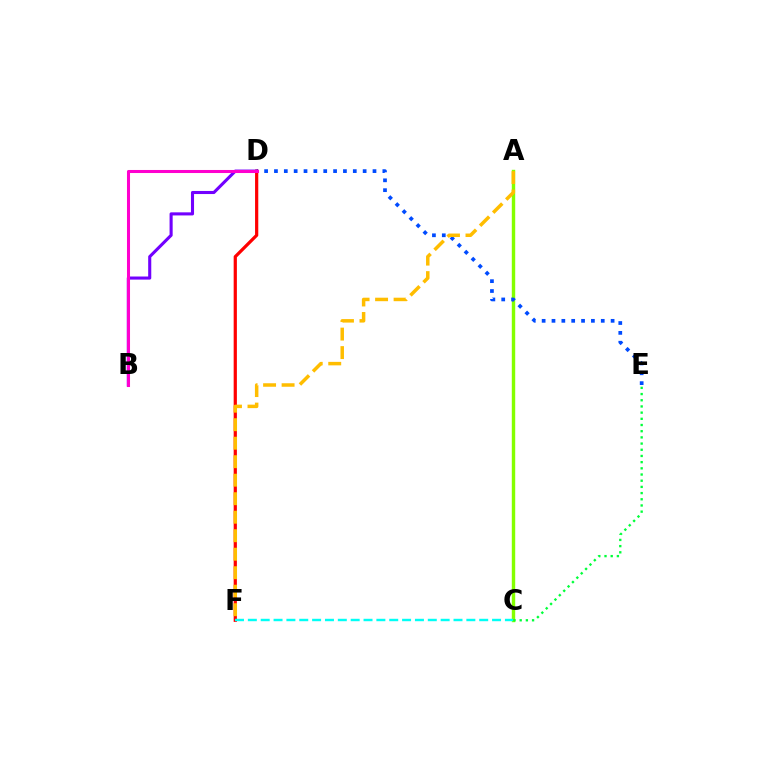{('A', 'C'): [{'color': '#84ff00', 'line_style': 'solid', 'thickness': 2.45}], ('D', 'E'): [{'color': '#004bff', 'line_style': 'dotted', 'thickness': 2.68}], ('D', 'F'): [{'color': '#ff0000', 'line_style': 'solid', 'thickness': 2.32}], ('C', 'E'): [{'color': '#00ff39', 'line_style': 'dotted', 'thickness': 1.68}], ('B', 'D'): [{'color': '#7200ff', 'line_style': 'solid', 'thickness': 2.22}, {'color': '#ff00cf', 'line_style': 'solid', 'thickness': 2.2}], ('C', 'F'): [{'color': '#00fff6', 'line_style': 'dashed', 'thickness': 1.75}], ('A', 'F'): [{'color': '#ffbd00', 'line_style': 'dashed', 'thickness': 2.51}]}